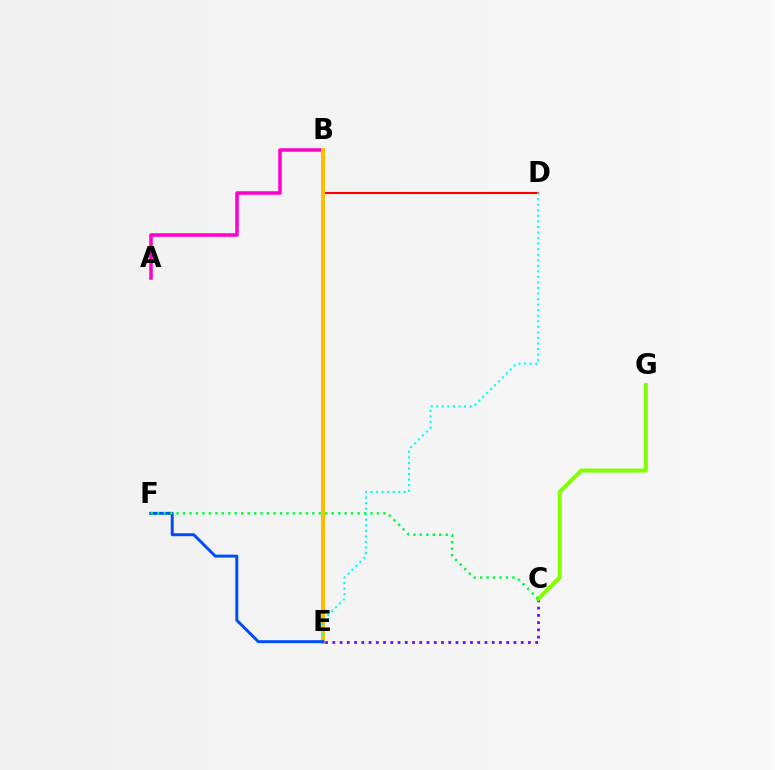{('C', 'E'): [{'color': '#7200ff', 'line_style': 'dotted', 'thickness': 1.97}], ('B', 'D'): [{'color': '#ff0000', 'line_style': 'solid', 'thickness': 1.52}], ('A', 'B'): [{'color': '#ff00cf', 'line_style': 'solid', 'thickness': 2.54}], ('C', 'G'): [{'color': '#84ff00', 'line_style': 'solid', 'thickness': 2.89}], ('B', 'E'): [{'color': '#ffbd00', 'line_style': 'solid', 'thickness': 2.88}], ('D', 'E'): [{'color': '#00fff6', 'line_style': 'dotted', 'thickness': 1.51}], ('E', 'F'): [{'color': '#004bff', 'line_style': 'solid', 'thickness': 2.12}], ('C', 'F'): [{'color': '#00ff39', 'line_style': 'dotted', 'thickness': 1.76}]}